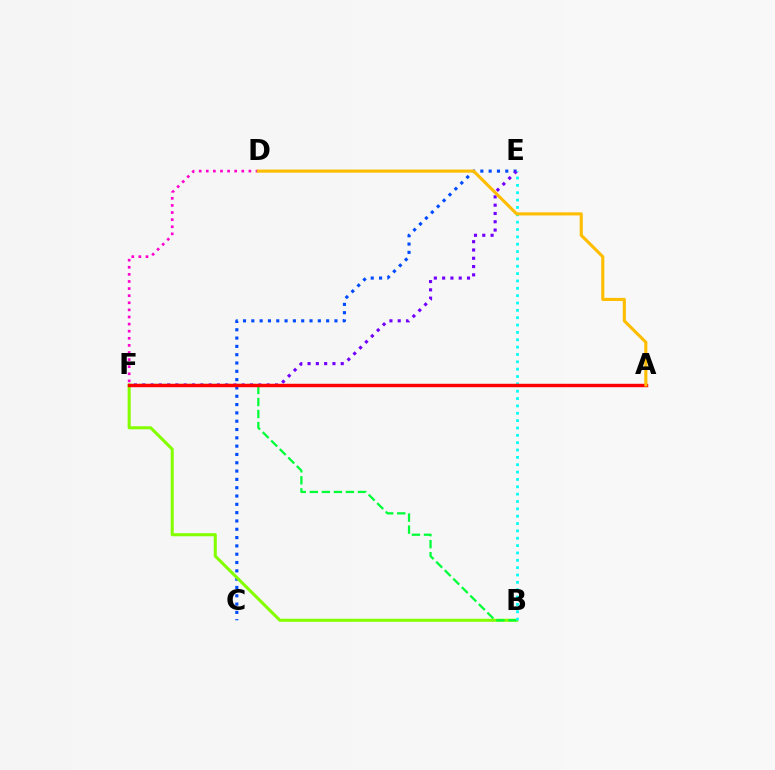{('C', 'E'): [{'color': '#004bff', 'line_style': 'dotted', 'thickness': 2.26}], ('B', 'F'): [{'color': '#84ff00', 'line_style': 'solid', 'thickness': 2.2}, {'color': '#00ff39', 'line_style': 'dashed', 'thickness': 1.63}], ('E', 'F'): [{'color': '#7200ff', 'line_style': 'dotted', 'thickness': 2.25}], ('B', 'E'): [{'color': '#00fff6', 'line_style': 'dotted', 'thickness': 2.0}], ('A', 'F'): [{'color': '#ff0000', 'line_style': 'solid', 'thickness': 2.46}], ('D', 'F'): [{'color': '#ff00cf', 'line_style': 'dotted', 'thickness': 1.93}], ('A', 'D'): [{'color': '#ffbd00', 'line_style': 'solid', 'thickness': 2.23}]}